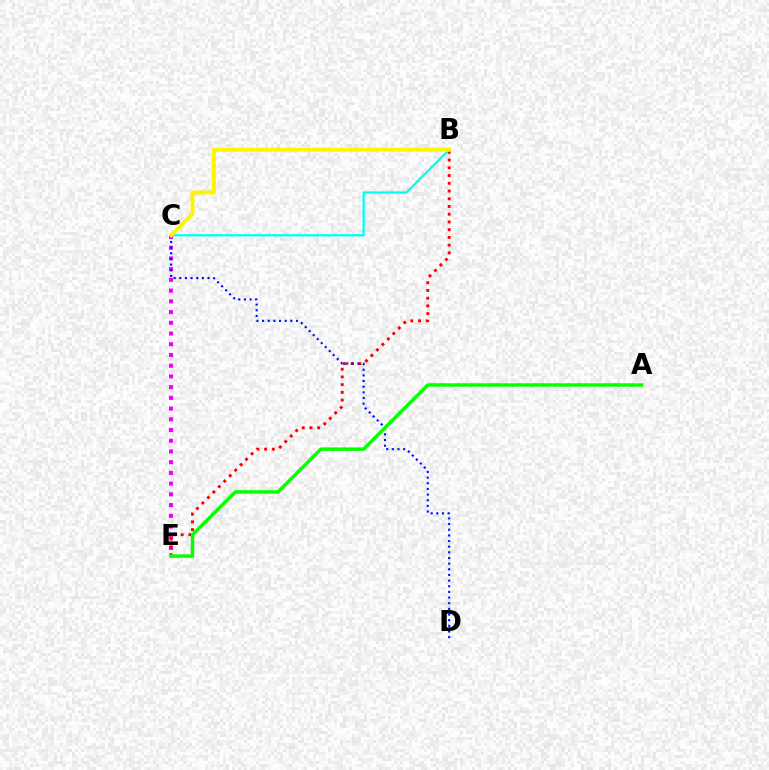{('C', 'E'): [{'color': '#ee00ff', 'line_style': 'dotted', 'thickness': 2.91}], ('B', 'E'): [{'color': '#ff0000', 'line_style': 'dotted', 'thickness': 2.1}], ('C', 'D'): [{'color': '#0010ff', 'line_style': 'dotted', 'thickness': 1.54}], ('B', 'C'): [{'color': '#00fff6', 'line_style': 'solid', 'thickness': 1.65}, {'color': '#fcf500', 'line_style': 'solid', 'thickness': 2.8}], ('A', 'E'): [{'color': '#08ff00', 'line_style': 'solid', 'thickness': 2.5}]}